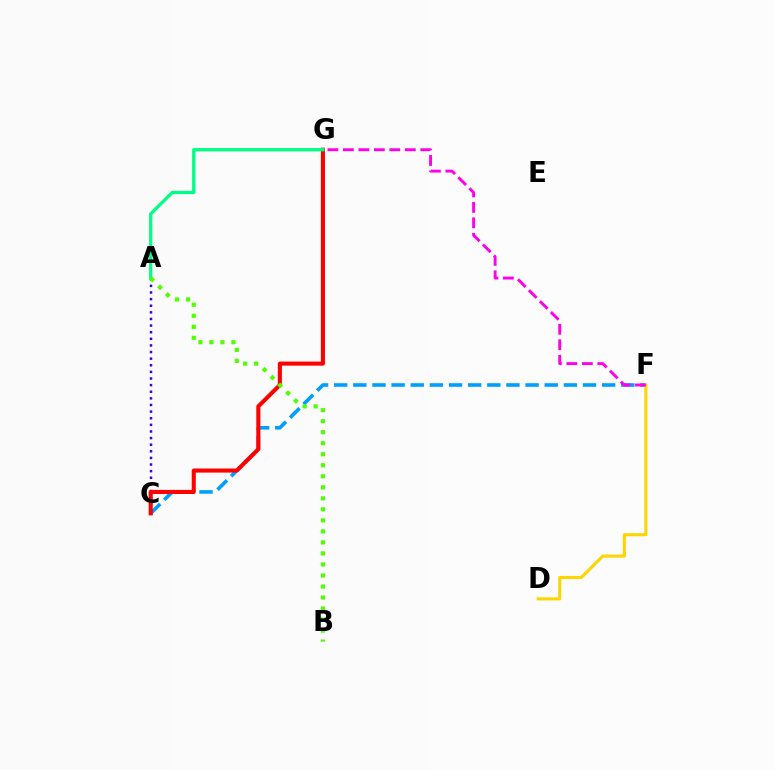{('C', 'F'): [{'color': '#009eff', 'line_style': 'dashed', 'thickness': 2.6}], ('A', 'C'): [{'color': '#3700ff', 'line_style': 'dotted', 'thickness': 1.8}], ('D', 'F'): [{'color': '#ffd500', 'line_style': 'solid', 'thickness': 2.22}], ('F', 'G'): [{'color': '#ff00ed', 'line_style': 'dashed', 'thickness': 2.1}], ('C', 'G'): [{'color': '#ff0000', 'line_style': 'solid', 'thickness': 2.94}], ('A', 'G'): [{'color': '#00ff86', 'line_style': 'solid', 'thickness': 2.34}], ('A', 'B'): [{'color': '#4fff00', 'line_style': 'dotted', 'thickness': 2.99}]}